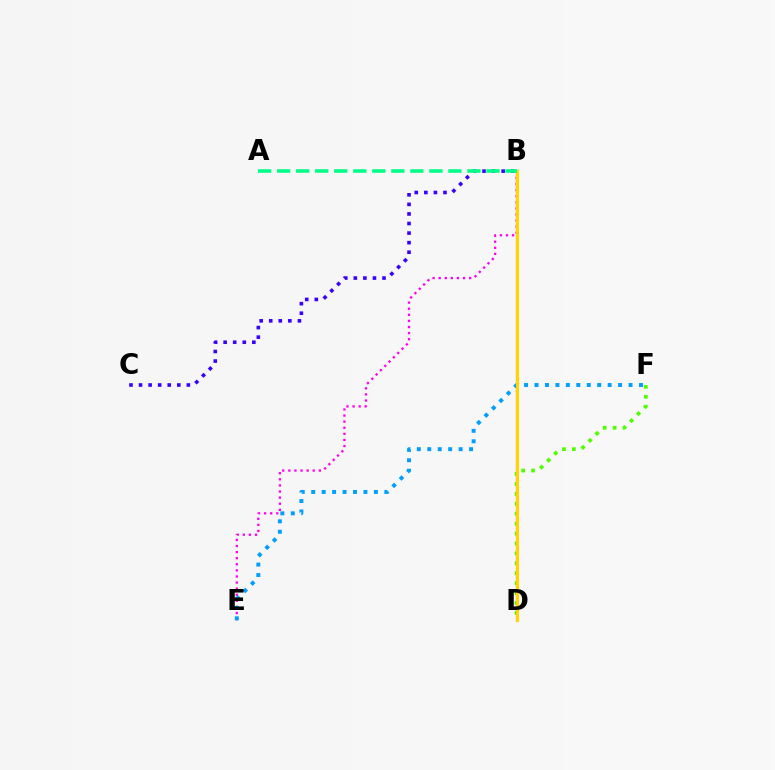{('D', 'F'): [{'color': '#4fff00', 'line_style': 'dotted', 'thickness': 2.7}], ('B', 'E'): [{'color': '#ff00ed', 'line_style': 'dotted', 'thickness': 1.66}], ('B', 'C'): [{'color': '#3700ff', 'line_style': 'dotted', 'thickness': 2.6}], ('B', 'D'): [{'color': '#ff0000', 'line_style': 'solid', 'thickness': 1.53}, {'color': '#ffd500', 'line_style': 'solid', 'thickness': 2.22}], ('E', 'F'): [{'color': '#009eff', 'line_style': 'dotted', 'thickness': 2.84}], ('A', 'B'): [{'color': '#00ff86', 'line_style': 'dashed', 'thickness': 2.58}]}